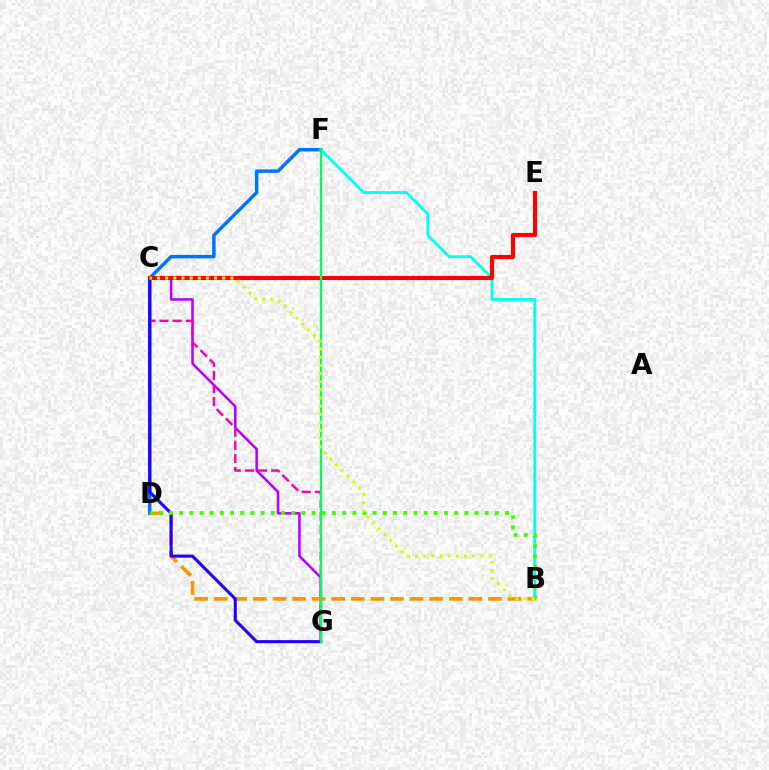{('C', 'G'): [{'color': '#b900ff', 'line_style': 'solid', 'thickness': 1.83}, {'color': '#ff00ac', 'line_style': 'dashed', 'thickness': 1.78}, {'color': '#2500ff', 'line_style': 'solid', 'thickness': 2.23}], ('D', 'F'): [{'color': '#0074ff', 'line_style': 'solid', 'thickness': 2.5}], ('B', 'F'): [{'color': '#00fff6', 'line_style': 'solid', 'thickness': 2.02}], ('B', 'D'): [{'color': '#ff9400', 'line_style': 'dashed', 'thickness': 2.66}, {'color': '#3dff00', 'line_style': 'dotted', 'thickness': 2.77}], ('C', 'E'): [{'color': '#ff0000', 'line_style': 'solid', 'thickness': 2.96}], ('F', 'G'): [{'color': '#00ff5c', 'line_style': 'solid', 'thickness': 1.63}], ('B', 'C'): [{'color': '#d1ff00', 'line_style': 'dotted', 'thickness': 2.22}]}